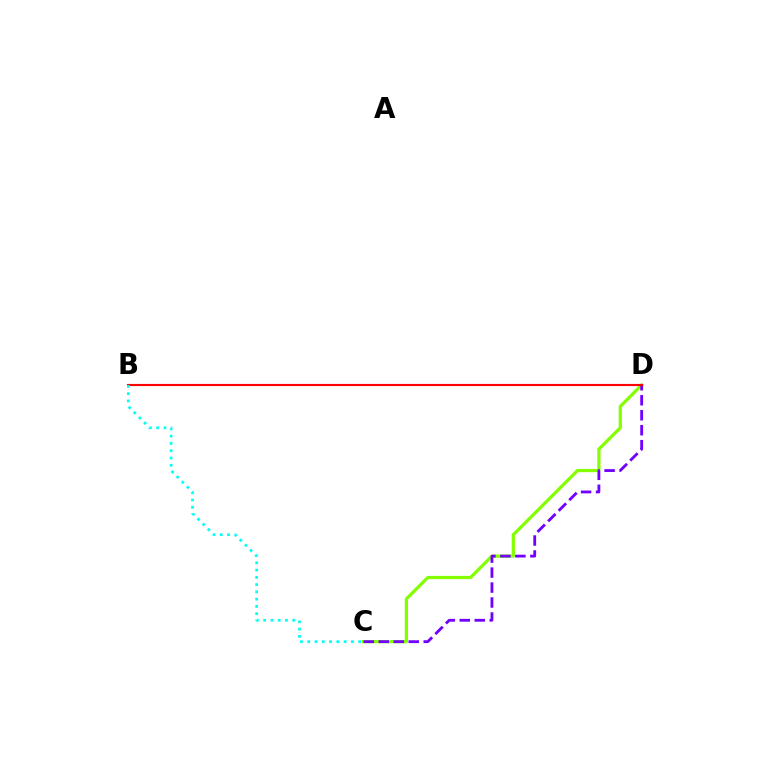{('C', 'D'): [{'color': '#84ff00', 'line_style': 'solid', 'thickness': 2.32}, {'color': '#7200ff', 'line_style': 'dashed', 'thickness': 2.03}], ('B', 'D'): [{'color': '#ff0000', 'line_style': 'solid', 'thickness': 1.55}], ('B', 'C'): [{'color': '#00fff6', 'line_style': 'dotted', 'thickness': 1.98}]}